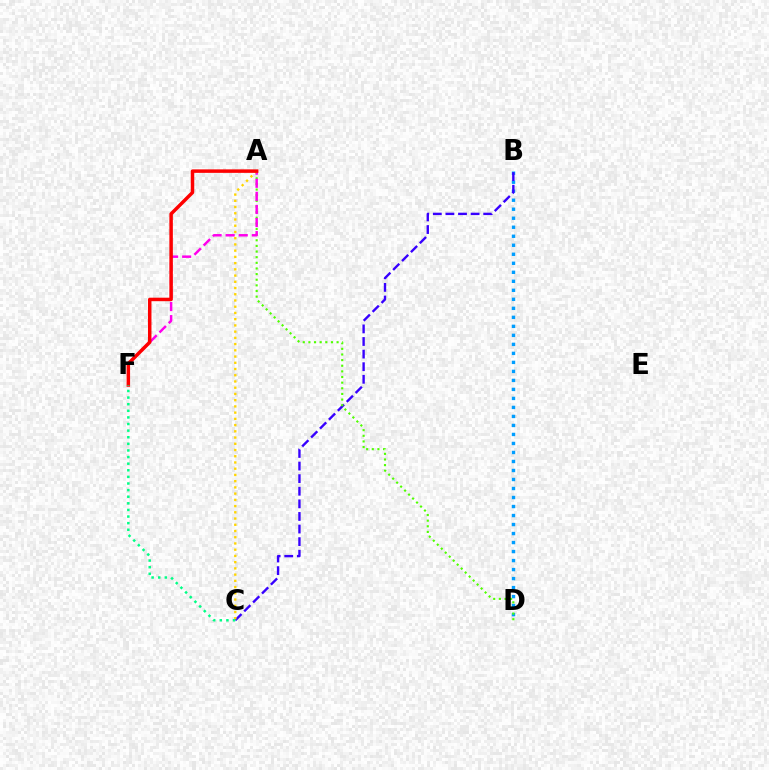{('B', 'D'): [{'color': '#009eff', 'line_style': 'dotted', 'thickness': 2.45}], ('B', 'C'): [{'color': '#3700ff', 'line_style': 'dashed', 'thickness': 1.71}], ('A', 'D'): [{'color': '#4fff00', 'line_style': 'dotted', 'thickness': 1.53}], ('A', 'F'): [{'color': '#ff00ed', 'line_style': 'dashed', 'thickness': 1.78}, {'color': '#ff0000', 'line_style': 'solid', 'thickness': 2.51}], ('A', 'C'): [{'color': '#ffd500', 'line_style': 'dotted', 'thickness': 1.69}], ('C', 'F'): [{'color': '#00ff86', 'line_style': 'dotted', 'thickness': 1.8}]}